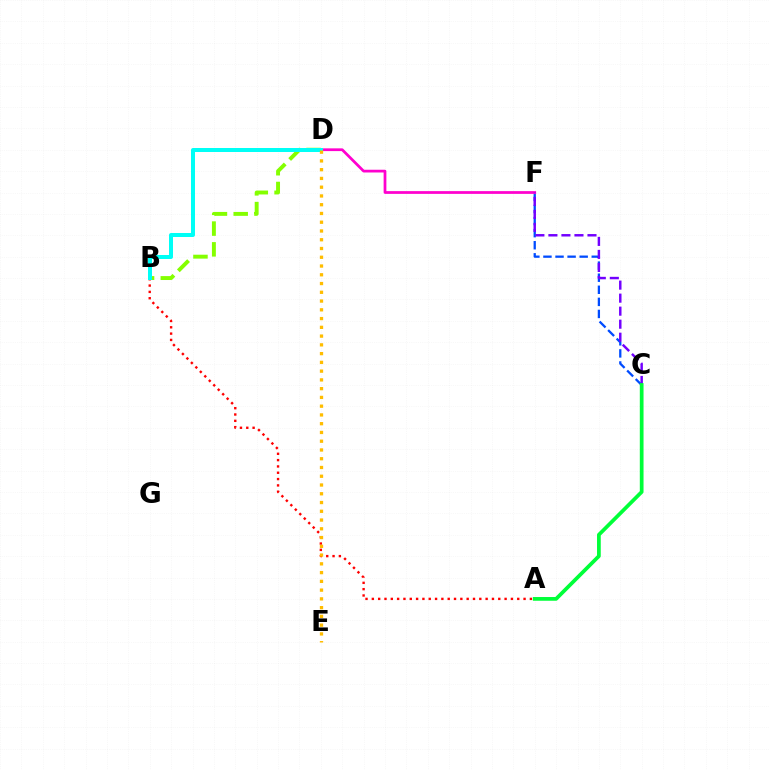{('C', 'F'): [{'color': '#004bff', 'line_style': 'dashed', 'thickness': 1.64}, {'color': '#7200ff', 'line_style': 'dashed', 'thickness': 1.77}], ('A', 'B'): [{'color': '#ff0000', 'line_style': 'dotted', 'thickness': 1.72}], ('D', 'F'): [{'color': '#ff00cf', 'line_style': 'solid', 'thickness': 1.98}], ('B', 'D'): [{'color': '#84ff00', 'line_style': 'dashed', 'thickness': 2.82}, {'color': '#00fff6', 'line_style': 'solid', 'thickness': 2.88}], ('A', 'C'): [{'color': '#00ff39', 'line_style': 'solid', 'thickness': 2.69}], ('D', 'E'): [{'color': '#ffbd00', 'line_style': 'dotted', 'thickness': 2.38}]}